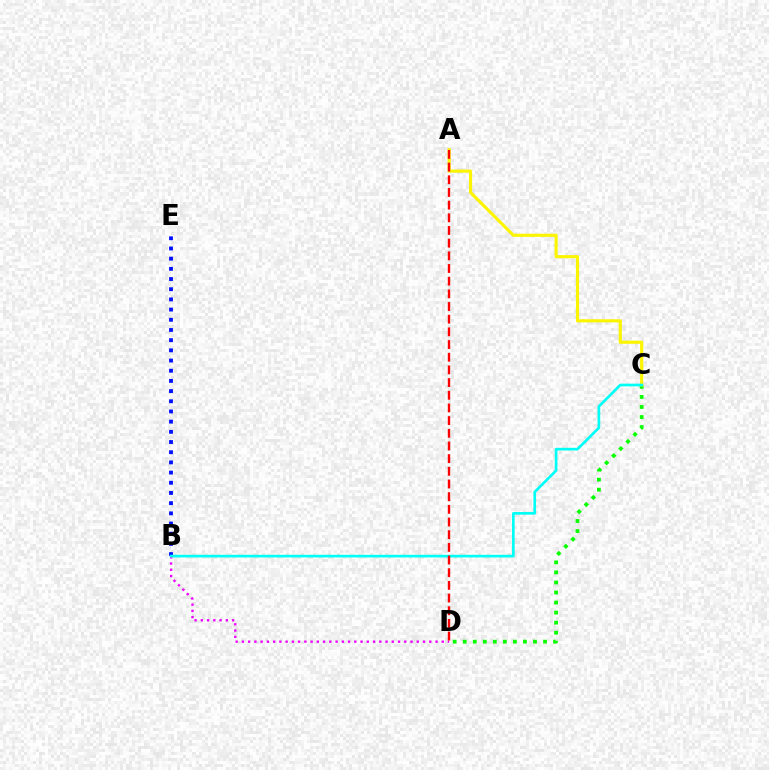{('C', 'D'): [{'color': '#08ff00', 'line_style': 'dotted', 'thickness': 2.73}], ('B', 'D'): [{'color': '#ee00ff', 'line_style': 'dotted', 'thickness': 1.7}], ('B', 'E'): [{'color': '#0010ff', 'line_style': 'dotted', 'thickness': 2.77}], ('A', 'C'): [{'color': '#fcf500', 'line_style': 'solid', 'thickness': 2.25}], ('B', 'C'): [{'color': '#00fff6', 'line_style': 'solid', 'thickness': 1.93}], ('A', 'D'): [{'color': '#ff0000', 'line_style': 'dashed', 'thickness': 1.72}]}